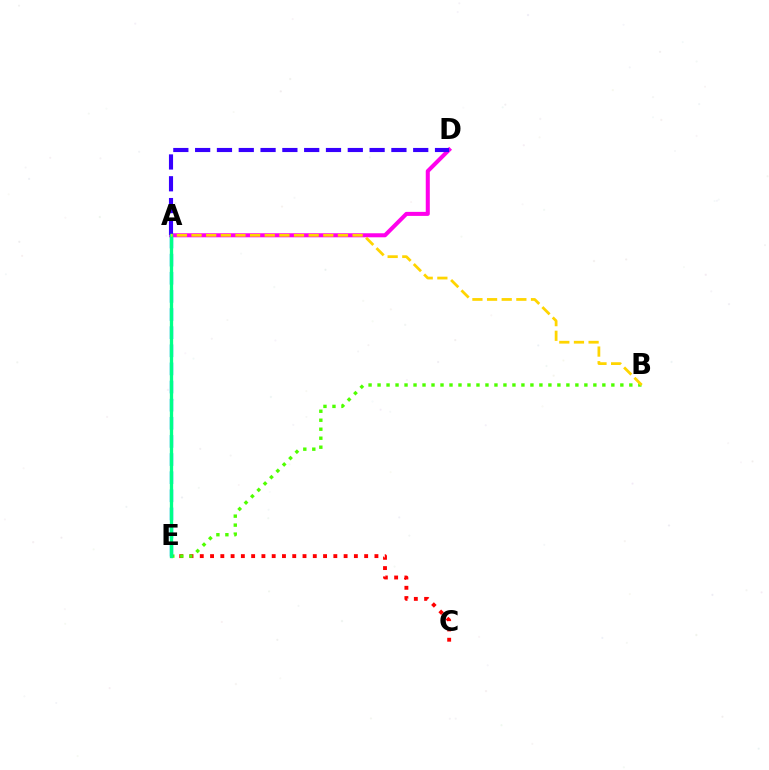{('A', 'D'): [{'color': '#ff00ed', 'line_style': 'solid', 'thickness': 2.91}, {'color': '#3700ff', 'line_style': 'dashed', 'thickness': 2.96}], ('C', 'E'): [{'color': '#ff0000', 'line_style': 'dotted', 'thickness': 2.79}], ('B', 'E'): [{'color': '#4fff00', 'line_style': 'dotted', 'thickness': 2.44}], ('A', 'E'): [{'color': '#009eff', 'line_style': 'dashed', 'thickness': 2.46}, {'color': '#00ff86', 'line_style': 'solid', 'thickness': 2.39}], ('A', 'B'): [{'color': '#ffd500', 'line_style': 'dashed', 'thickness': 1.99}]}